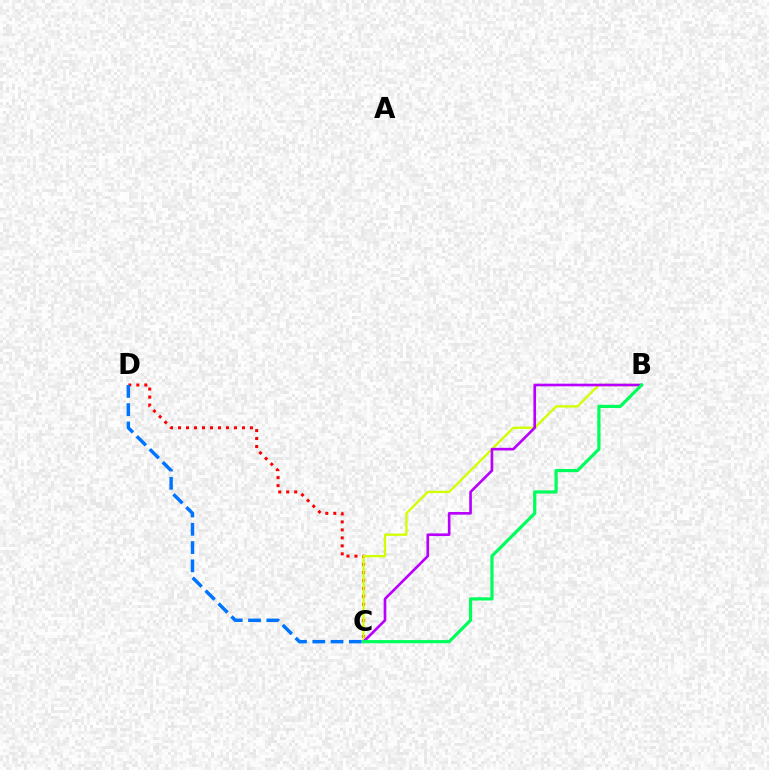{('C', 'D'): [{'color': '#ff0000', 'line_style': 'dotted', 'thickness': 2.17}, {'color': '#0074ff', 'line_style': 'dashed', 'thickness': 2.48}], ('B', 'C'): [{'color': '#d1ff00', 'line_style': 'solid', 'thickness': 1.65}, {'color': '#b900ff', 'line_style': 'solid', 'thickness': 1.91}, {'color': '#00ff5c', 'line_style': 'solid', 'thickness': 2.3}]}